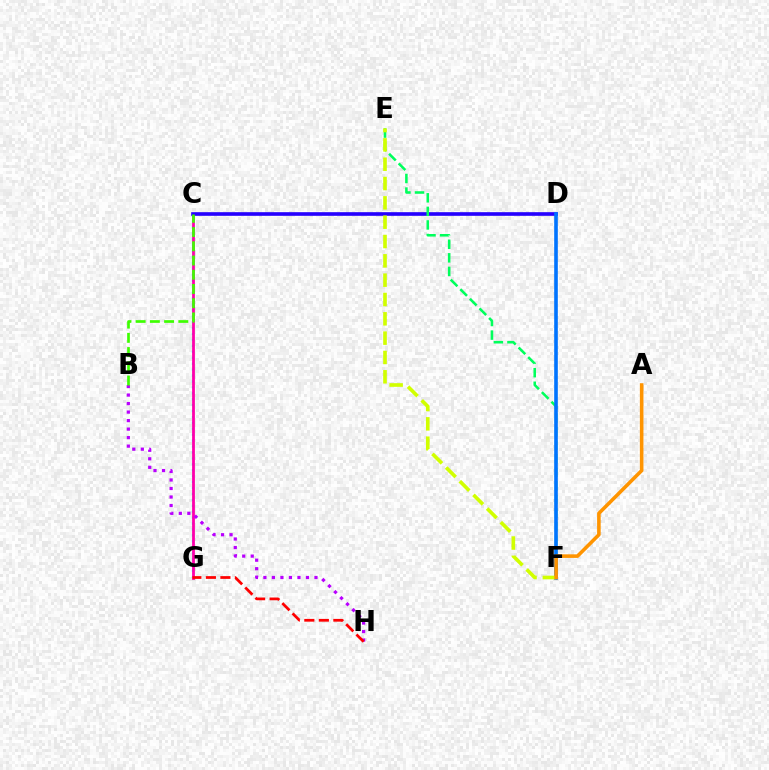{('C', 'G'): [{'color': '#00fff6', 'line_style': 'dotted', 'thickness': 1.61}, {'color': '#ff00ac', 'line_style': 'solid', 'thickness': 2.01}], ('C', 'D'): [{'color': '#2500ff', 'line_style': 'solid', 'thickness': 2.62}], ('E', 'F'): [{'color': '#00ff5c', 'line_style': 'dashed', 'thickness': 1.84}, {'color': '#d1ff00', 'line_style': 'dashed', 'thickness': 2.63}], ('D', 'F'): [{'color': '#0074ff', 'line_style': 'solid', 'thickness': 2.6}], ('B', 'H'): [{'color': '#b900ff', 'line_style': 'dotted', 'thickness': 2.31}], ('B', 'C'): [{'color': '#3dff00', 'line_style': 'dashed', 'thickness': 1.93}], ('G', 'H'): [{'color': '#ff0000', 'line_style': 'dashed', 'thickness': 1.97}], ('A', 'F'): [{'color': '#ff9400', 'line_style': 'solid', 'thickness': 2.58}]}